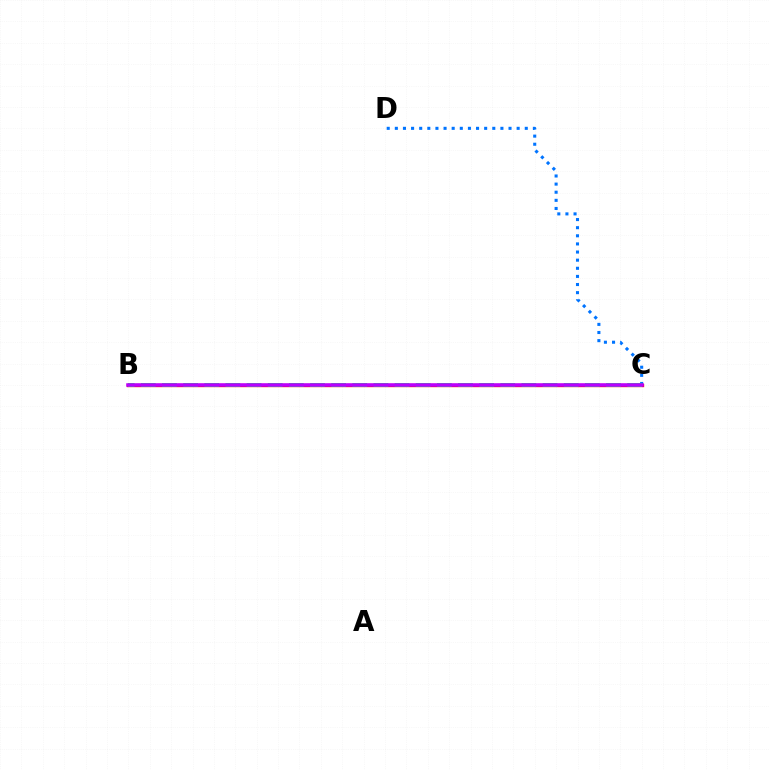{('B', 'C'): [{'color': '#d1ff00', 'line_style': 'dotted', 'thickness': 2.18}, {'color': '#ff0000', 'line_style': 'solid', 'thickness': 2.4}, {'color': '#00ff5c', 'line_style': 'dashed', 'thickness': 2.87}, {'color': '#b900ff', 'line_style': 'solid', 'thickness': 2.52}], ('C', 'D'): [{'color': '#0074ff', 'line_style': 'dotted', 'thickness': 2.21}]}